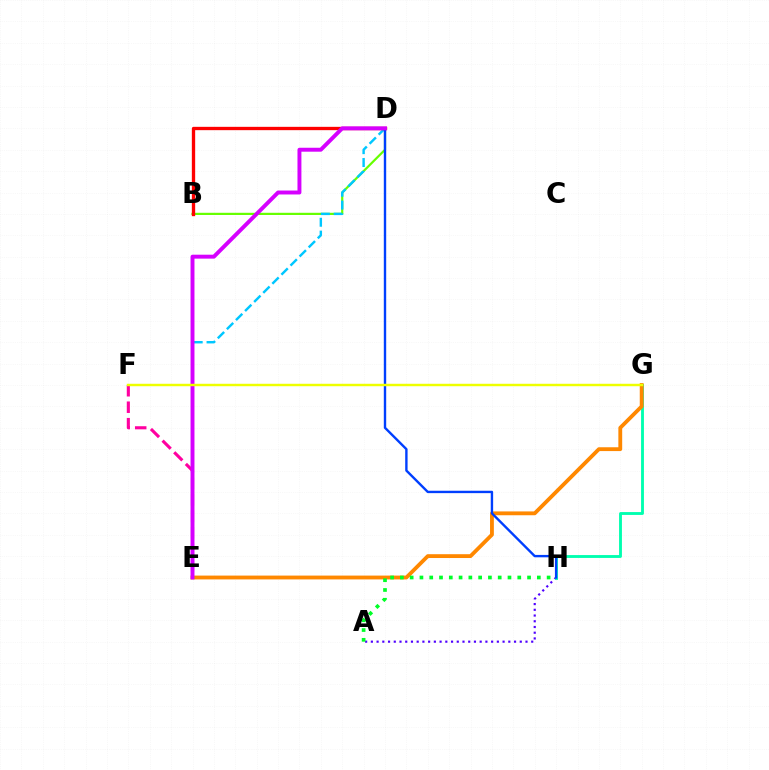{('E', 'F'): [{'color': '#ff00a0', 'line_style': 'dashed', 'thickness': 2.24}], ('A', 'H'): [{'color': '#4f00ff', 'line_style': 'dotted', 'thickness': 1.56}, {'color': '#00ff27', 'line_style': 'dotted', 'thickness': 2.66}], ('B', 'D'): [{'color': '#66ff00', 'line_style': 'solid', 'thickness': 1.58}, {'color': '#ff0000', 'line_style': 'solid', 'thickness': 2.39}], ('D', 'E'): [{'color': '#00c7ff', 'line_style': 'dashed', 'thickness': 1.75}, {'color': '#d600ff', 'line_style': 'solid', 'thickness': 2.83}], ('G', 'H'): [{'color': '#00ffaf', 'line_style': 'solid', 'thickness': 2.06}], ('E', 'G'): [{'color': '#ff8800', 'line_style': 'solid', 'thickness': 2.76}], ('D', 'H'): [{'color': '#003fff', 'line_style': 'solid', 'thickness': 1.72}], ('F', 'G'): [{'color': '#eeff00', 'line_style': 'solid', 'thickness': 1.76}]}